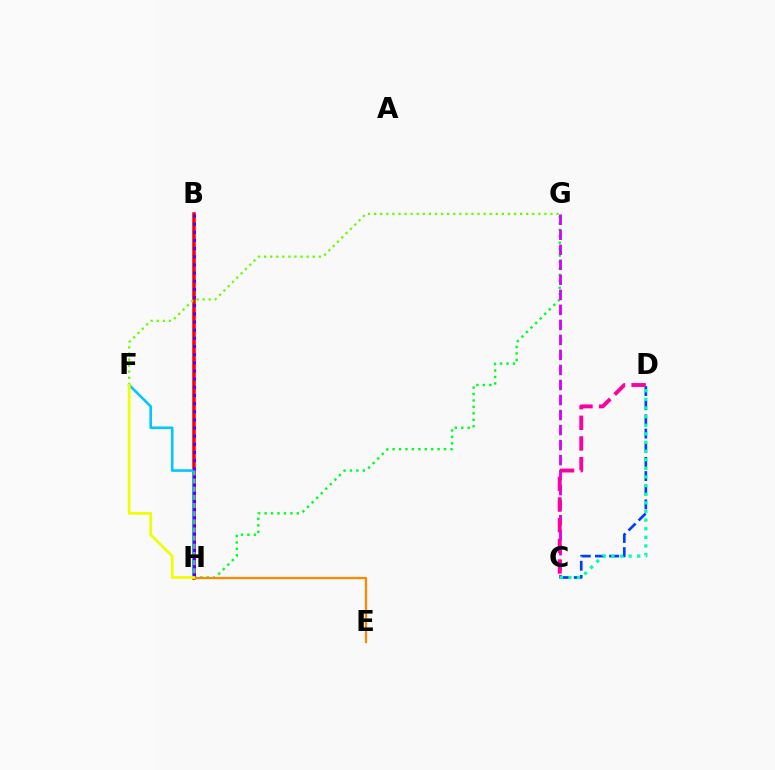{('C', 'D'): [{'color': '#003fff', 'line_style': 'dashed', 'thickness': 1.92}, {'color': '#00ffaf', 'line_style': 'dotted', 'thickness': 2.34}, {'color': '#ff00a0', 'line_style': 'dashed', 'thickness': 2.81}], ('G', 'H'): [{'color': '#00ff27', 'line_style': 'dotted', 'thickness': 1.75}], ('B', 'H'): [{'color': '#ff0000', 'line_style': 'solid', 'thickness': 2.54}, {'color': '#4f00ff', 'line_style': 'dotted', 'thickness': 2.22}], ('F', 'H'): [{'color': '#00c7ff', 'line_style': 'solid', 'thickness': 1.86}, {'color': '#eeff00', 'line_style': 'solid', 'thickness': 1.95}], ('E', 'H'): [{'color': '#ff8800', 'line_style': 'solid', 'thickness': 1.62}], ('C', 'G'): [{'color': '#d600ff', 'line_style': 'dashed', 'thickness': 2.04}], ('F', 'G'): [{'color': '#66ff00', 'line_style': 'dotted', 'thickness': 1.65}]}